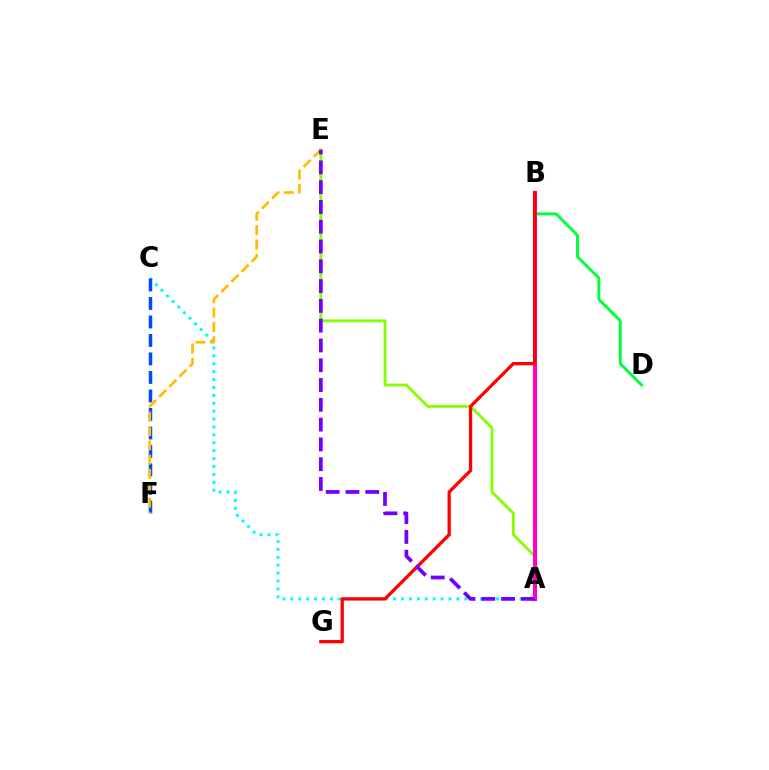{('A', 'E'): [{'color': '#84ff00', 'line_style': 'solid', 'thickness': 2.03}, {'color': '#7200ff', 'line_style': 'dashed', 'thickness': 2.69}], ('B', 'D'): [{'color': '#00ff39', 'line_style': 'solid', 'thickness': 2.12}], ('A', 'C'): [{'color': '#00fff6', 'line_style': 'dotted', 'thickness': 2.15}], ('A', 'B'): [{'color': '#ff00cf', 'line_style': 'solid', 'thickness': 2.89}], ('C', 'F'): [{'color': '#004bff', 'line_style': 'dashed', 'thickness': 2.51}], ('B', 'G'): [{'color': '#ff0000', 'line_style': 'solid', 'thickness': 2.36}], ('E', 'F'): [{'color': '#ffbd00', 'line_style': 'dashed', 'thickness': 1.94}]}